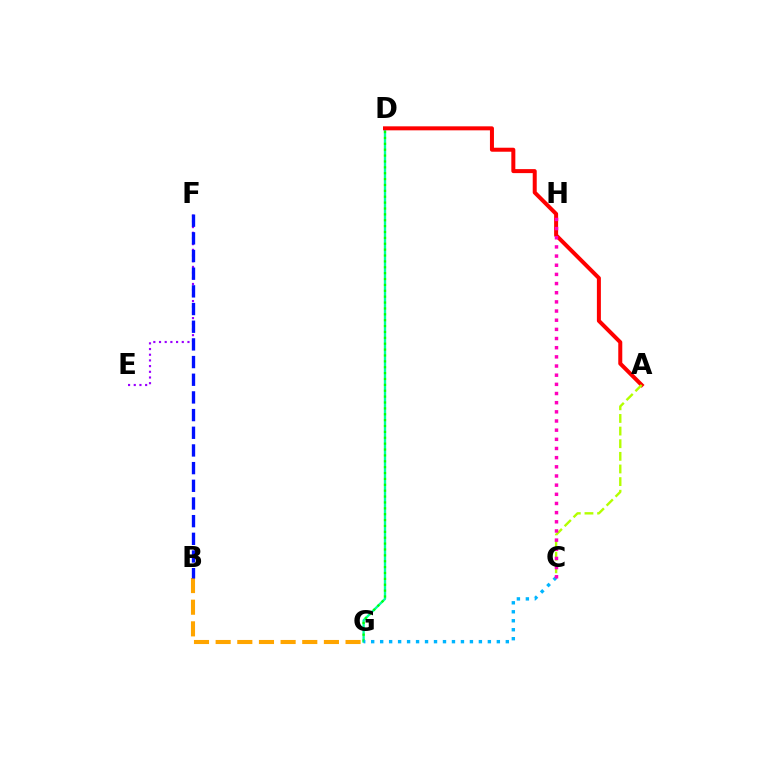{('D', 'G'): [{'color': '#00ff9d', 'line_style': 'solid', 'thickness': 1.69}, {'color': '#08ff00', 'line_style': 'dotted', 'thickness': 1.6}], ('E', 'F'): [{'color': '#9b00ff', 'line_style': 'dotted', 'thickness': 1.55}], ('A', 'D'): [{'color': '#ff0000', 'line_style': 'solid', 'thickness': 2.88}], ('B', 'G'): [{'color': '#ffa500', 'line_style': 'dashed', 'thickness': 2.94}], ('A', 'C'): [{'color': '#b3ff00', 'line_style': 'dashed', 'thickness': 1.72}], ('B', 'F'): [{'color': '#0010ff', 'line_style': 'dashed', 'thickness': 2.4}], ('C', 'G'): [{'color': '#00b5ff', 'line_style': 'dotted', 'thickness': 2.44}], ('C', 'H'): [{'color': '#ff00bd', 'line_style': 'dotted', 'thickness': 2.49}]}